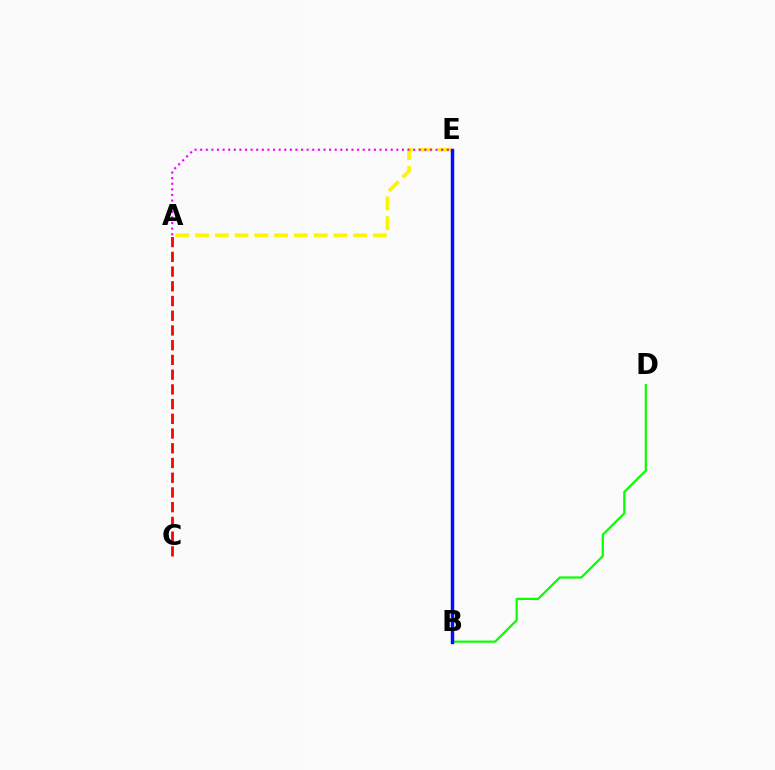{('A', 'E'): [{'color': '#fcf500', 'line_style': 'dashed', 'thickness': 2.68}, {'color': '#ee00ff', 'line_style': 'dotted', 'thickness': 1.52}], ('B', 'D'): [{'color': '#08ff00', 'line_style': 'solid', 'thickness': 1.6}], ('B', 'E'): [{'color': '#00fff6', 'line_style': 'dashed', 'thickness': 1.91}, {'color': '#0010ff', 'line_style': 'solid', 'thickness': 2.47}], ('A', 'C'): [{'color': '#ff0000', 'line_style': 'dashed', 'thickness': 2.0}]}